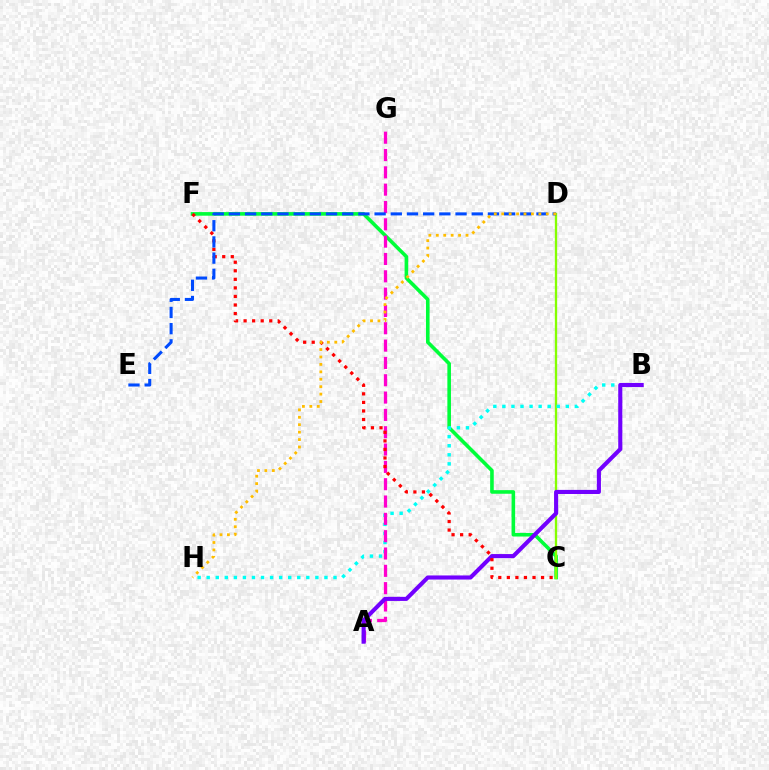{('C', 'F'): [{'color': '#00ff39', 'line_style': 'solid', 'thickness': 2.59}, {'color': '#ff0000', 'line_style': 'dotted', 'thickness': 2.32}], ('C', 'D'): [{'color': '#84ff00', 'line_style': 'solid', 'thickness': 1.67}], ('B', 'H'): [{'color': '#00fff6', 'line_style': 'dotted', 'thickness': 2.46}], ('A', 'G'): [{'color': '#ff00cf', 'line_style': 'dashed', 'thickness': 2.35}], ('A', 'B'): [{'color': '#7200ff', 'line_style': 'solid', 'thickness': 2.95}], ('D', 'E'): [{'color': '#004bff', 'line_style': 'dashed', 'thickness': 2.2}], ('D', 'H'): [{'color': '#ffbd00', 'line_style': 'dotted', 'thickness': 2.02}]}